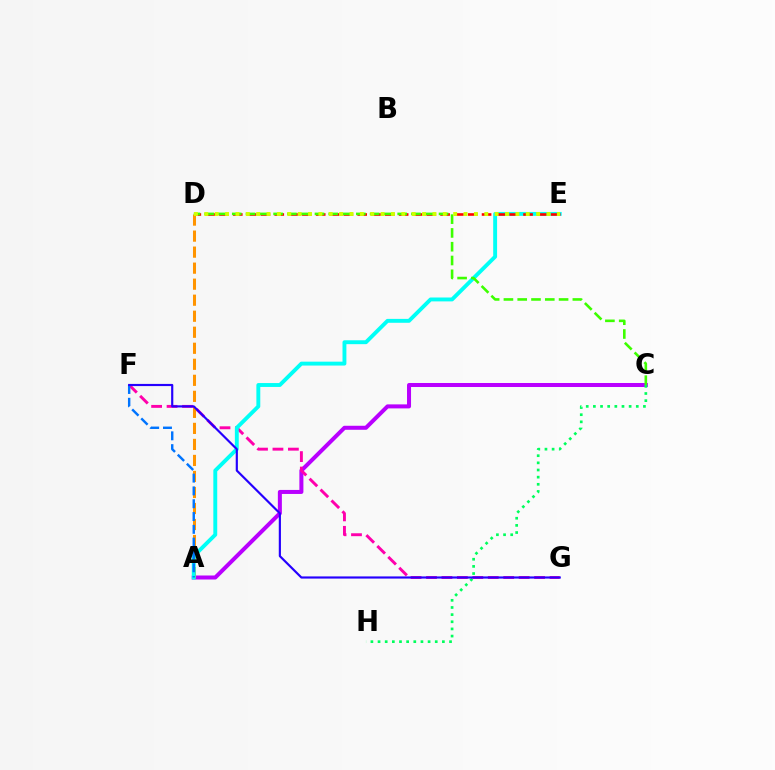{('A', 'C'): [{'color': '#b900ff', 'line_style': 'solid', 'thickness': 2.89}], ('F', 'G'): [{'color': '#ff00ac', 'line_style': 'dashed', 'thickness': 2.1}, {'color': '#2500ff', 'line_style': 'solid', 'thickness': 1.56}], ('A', 'D'): [{'color': '#ff9400', 'line_style': 'dashed', 'thickness': 2.18}], ('A', 'E'): [{'color': '#00fff6', 'line_style': 'solid', 'thickness': 2.8}], ('D', 'E'): [{'color': '#ff0000', 'line_style': 'dashed', 'thickness': 1.88}, {'color': '#d1ff00', 'line_style': 'dotted', 'thickness': 2.82}], ('C', 'D'): [{'color': '#3dff00', 'line_style': 'dashed', 'thickness': 1.87}], ('C', 'H'): [{'color': '#00ff5c', 'line_style': 'dotted', 'thickness': 1.94}], ('A', 'F'): [{'color': '#0074ff', 'line_style': 'dashed', 'thickness': 1.74}]}